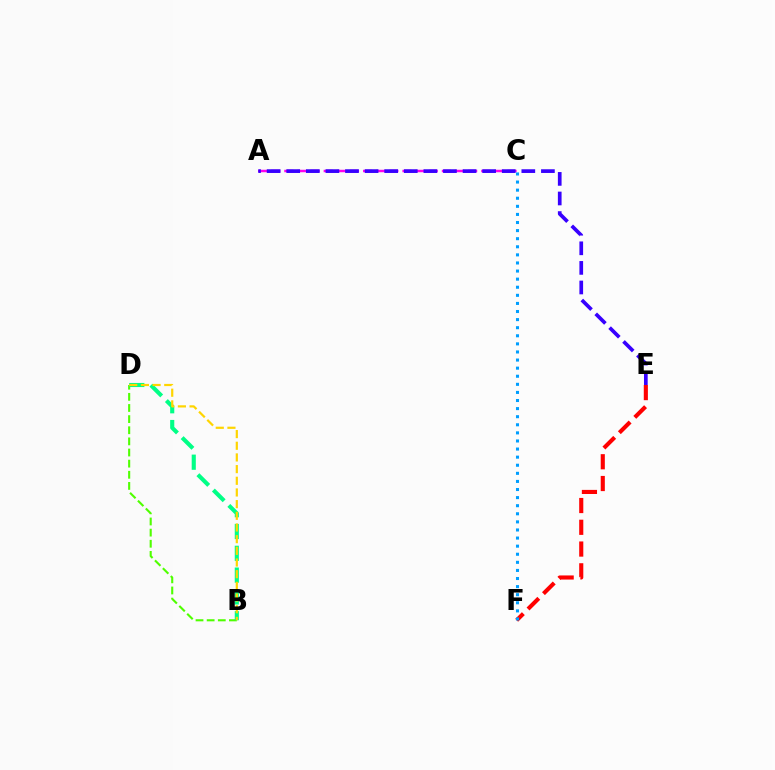{('B', 'D'): [{'color': '#4fff00', 'line_style': 'dashed', 'thickness': 1.51}, {'color': '#00ff86', 'line_style': 'dashed', 'thickness': 2.96}, {'color': '#ffd500', 'line_style': 'dashed', 'thickness': 1.59}], ('A', 'C'): [{'color': '#ff00ed', 'line_style': 'dashed', 'thickness': 1.78}], ('A', 'E'): [{'color': '#3700ff', 'line_style': 'dashed', 'thickness': 2.66}], ('E', 'F'): [{'color': '#ff0000', 'line_style': 'dashed', 'thickness': 2.96}], ('C', 'F'): [{'color': '#009eff', 'line_style': 'dotted', 'thickness': 2.2}]}